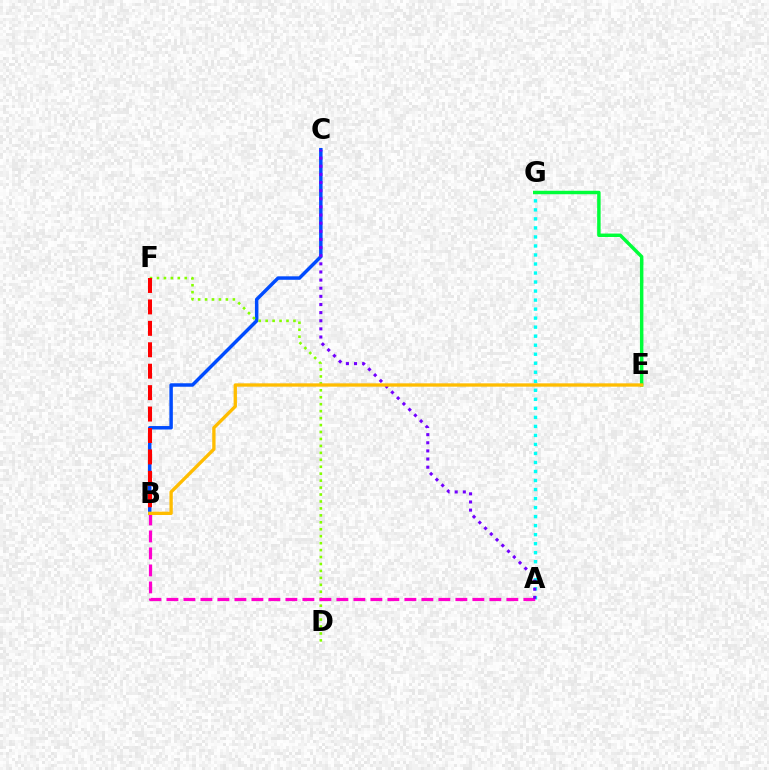{('A', 'G'): [{'color': '#00fff6', 'line_style': 'dotted', 'thickness': 2.45}], ('B', 'C'): [{'color': '#004bff', 'line_style': 'solid', 'thickness': 2.5}], ('E', 'G'): [{'color': '#00ff39', 'line_style': 'solid', 'thickness': 2.49}], ('D', 'F'): [{'color': '#84ff00', 'line_style': 'dotted', 'thickness': 1.89}], ('B', 'F'): [{'color': '#ff0000', 'line_style': 'dashed', 'thickness': 2.91}], ('A', 'B'): [{'color': '#ff00cf', 'line_style': 'dashed', 'thickness': 2.31}], ('A', 'C'): [{'color': '#7200ff', 'line_style': 'dotted', 'thickness': 2.21}], ('B', 'E'): [{'color': '#ffbd00', 'line_style': 'solid', 'thickness': 2.39}]}